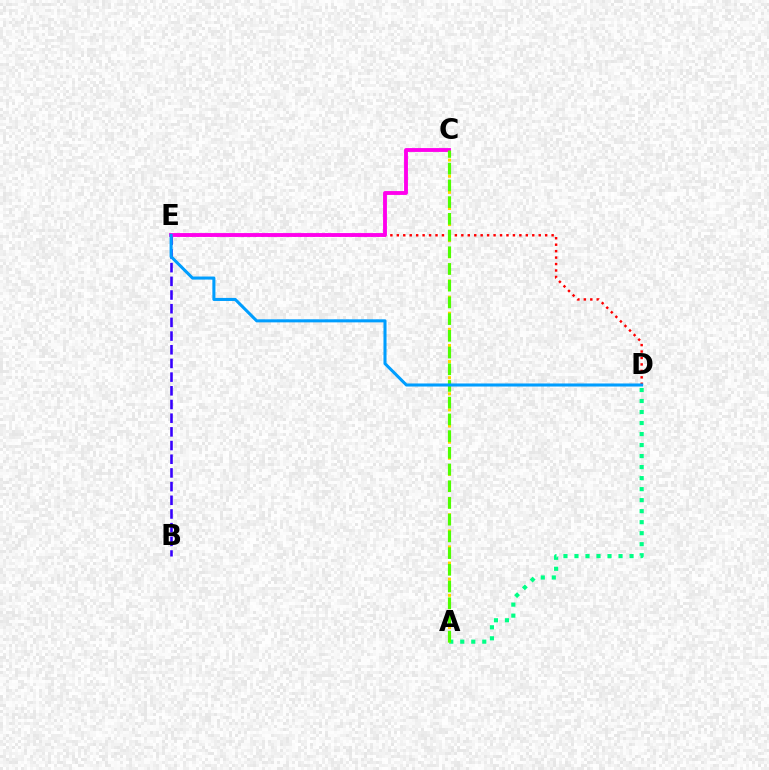{('B', 'E'): [{'color': '#3700ff', 'line_style': 'dashed', 'thickness': 1.86}], ('A', 'D'): [{'color': '#00ff86', 'line_style': 'dotted', 'thickness': 2.99}], ('A', 'C'): [{'color': '#ffd500', 'line_style': 'dotted', 'thickness': 2.19}, {'color': '#4fff00', 'line_style': 'dashed', 'thickness': 2.27}], ('D', 'E'): [{'color': '#ff0000', 'line_style': 'dotted', 'thickness': 1.75}, {'color': '#009eff', 'line_style': 'solid', 'thickness': 2.2}], ('C', 'E'): [{'color': '#ff00ed', 'line_style': 'solid', 'thickness': 2.78}]}